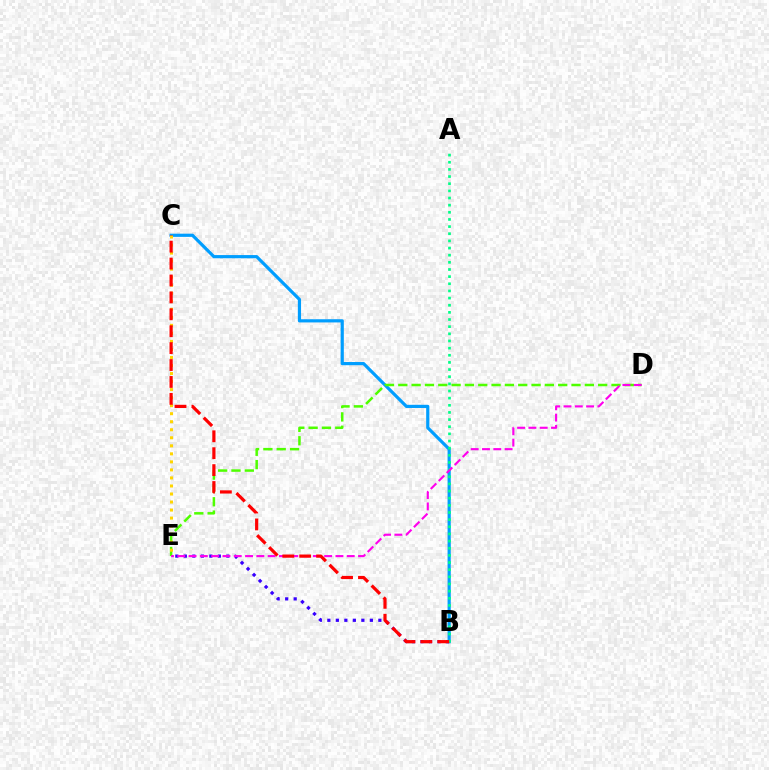{('B', 'C'): [{'color': '#009eff', 'line_style': 'solid', 'thickness': 2.3}, {'color': '#ff0000', 'line_style': 'dashed', 'thickness': 2.3}], ('D', 'E'): [{'color': '#4fff00', 'line_style': 'dashed', 'thickness': 1.81}, {'color': '#ff00ed', 'line_style': 'dashed', 'thickness': 1.53}], ('B', 'E'): [{'color': '#3700ff', 'line_style': 'dotted', 'thickness': 2.31}], ('A', 'B'): [{'color': '#00ff86', 'line_style': 'dotted', 'thickness': 1.94}], ('C', 'E'): [{'color': '#ffd500', 'line_style': 'dotted', 'thickness': 2.18}]}